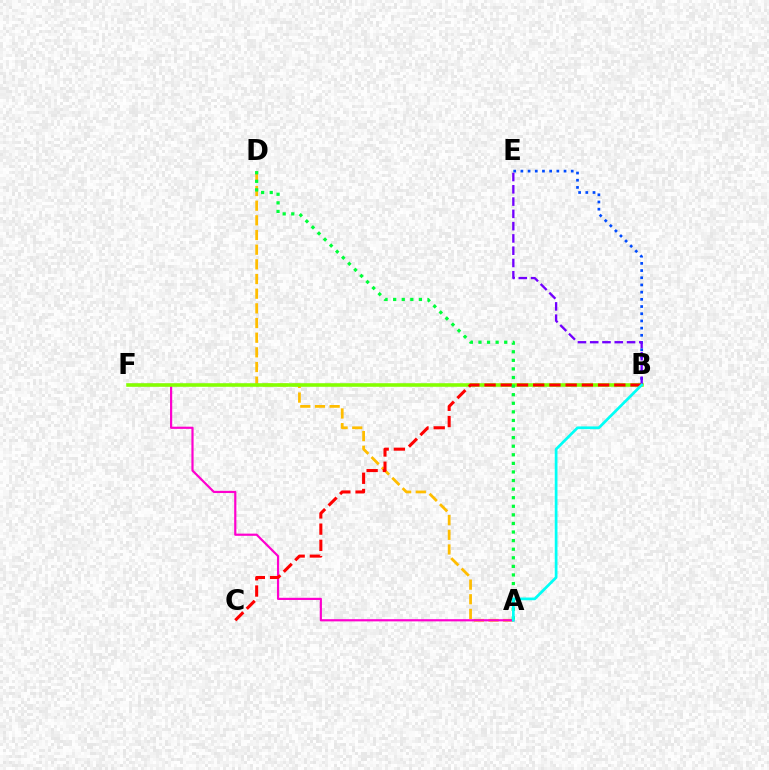{('B', 'E'): [{'color': '#004bff', 'line_style': 'dotted', 'thickness': 1.95}, {'color': '#7200ff', 'line_style': 'dashed', 'thickness': 1.67}], ('A', 'D'): [{'color': '#ffbd00', 'line_style': 'dashed', 'thickness': 1.99}, {'color': '#00ff39', 'line_style': 'dotted', 'thickness': 2.33}], ('A', 'F'): [{'color': '#ff00cf', 'line_style': 'solid', 'thickness': 1.58}], ('B', 'F'): [{'color': '#84ff00', 'line_style': 'solid', 'thickness': 2.58}], ('B', 'C'): [{'color': '#ff0000', 'line_style': 'dashed', 'thickness': 2.2}], ('A', 'B'): [{'color': '#00fff6', 'line_style': 'solid', 'thickness': 1.96}]}